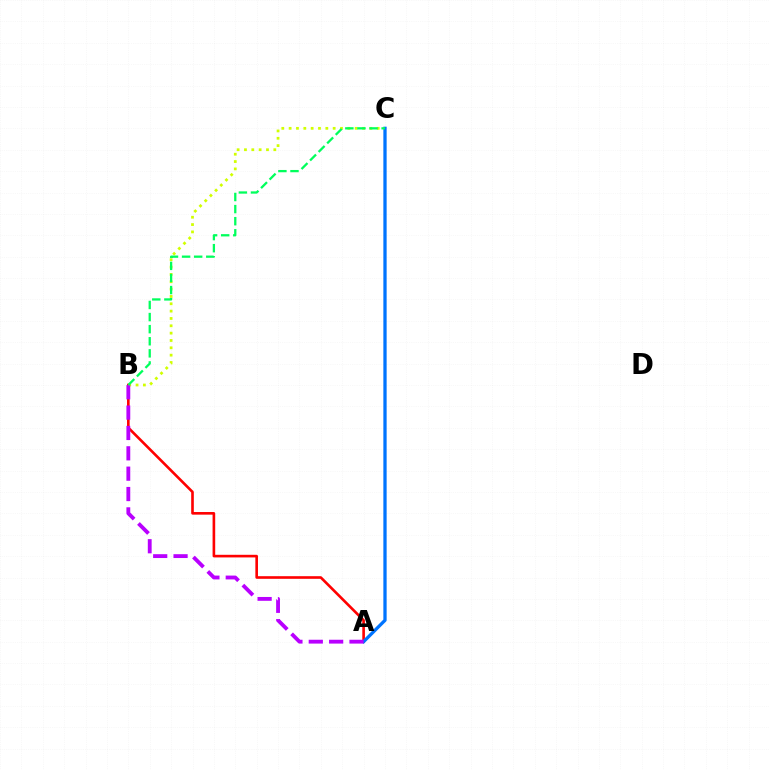{('A', 'B'): [{'color': '#ff0000', 'line_style': 'solid', 'thickness': 1.89}, {'color': '#b900ff', 'line_style': 'dashed', 'thickness': 2.77}], ('B', 'C'): [{'color': '#d1ff00', 'line_style': 'dotted', 'thickness': 1.99}, {'color': '#00ff5c', 'line_style': 'dashed', 'thickness': 1.64}], ('A', 'C'): [{'color': '#0074ff', 'line_style': 'solid', 'thickness': 2.36}]}